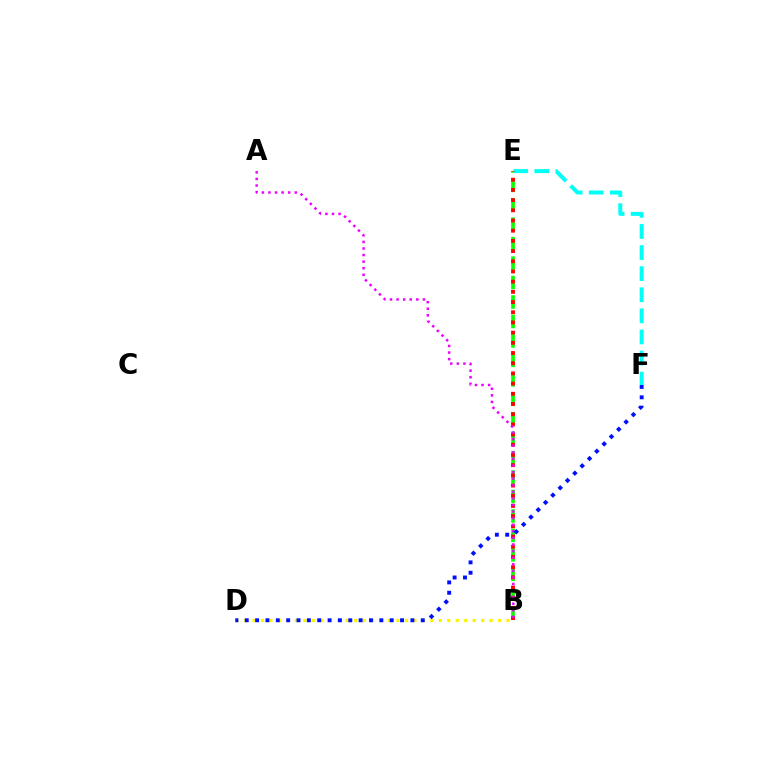{('B', 'E'): [{'color': '#08ff00', 'line_style': 'dashed', 'thickness': 2.64}, {'color': '#ff0000', 'line_style': 'dotted', 'thickness': 2.77}], ('E', 'F'): [{'color': '#00fff6', 'line_style': 'dashed', 'thickness': 2.87}], ('B', 'D'): [{'color': '#fcf500', 'line_style': 'dotted', 'thickness': 2.3}], ('A', 'B'): [{'color': '#ee00ff', 'line_style': 'dotted', 'thickness': 1.79}], ('D', 'F'): [{'color': '#0010ff', 'line_style': 'dotted', 'thickness': 2.81}]}